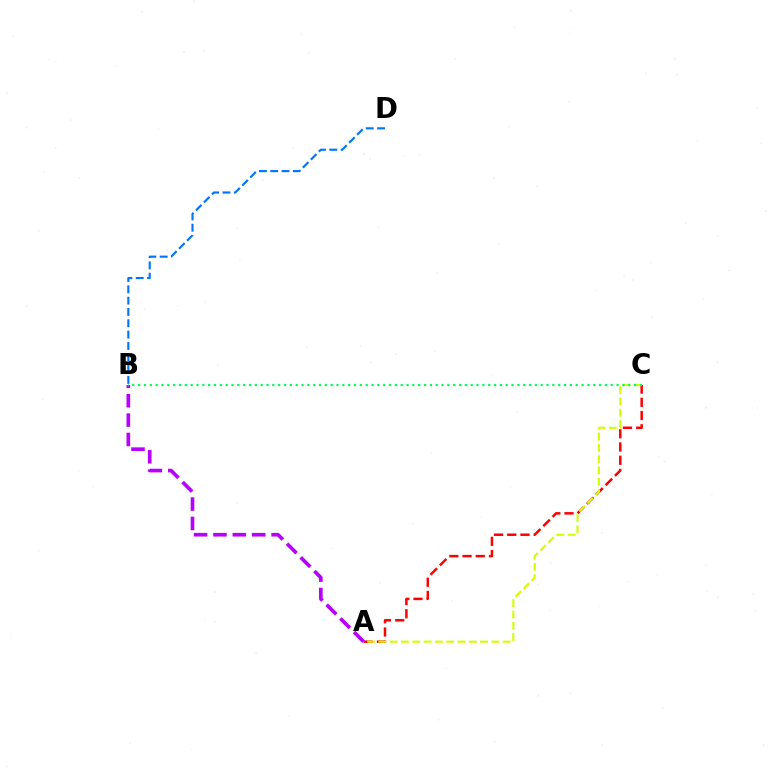{('A', 'C'): [{'color': '#ff0000', 'line_style': 'dashed', 'thickness': 1.8}, {'color': '#d1ff00', 'line_style': 'dashed', 'thickness': 1.53}], ('A', 'B'): [{'color': '#b900ff', 'line_style': 'dashed', 'thickness': 2.63}], ('B', 'D'): [{'color': '#0074ff', 'line_style': 'dashed', 'thickness': 1.54}], ('B', 'C'): [{'color': '#00ff5c', 'line_style': 'dotted', 'thickness': 1.59}]}